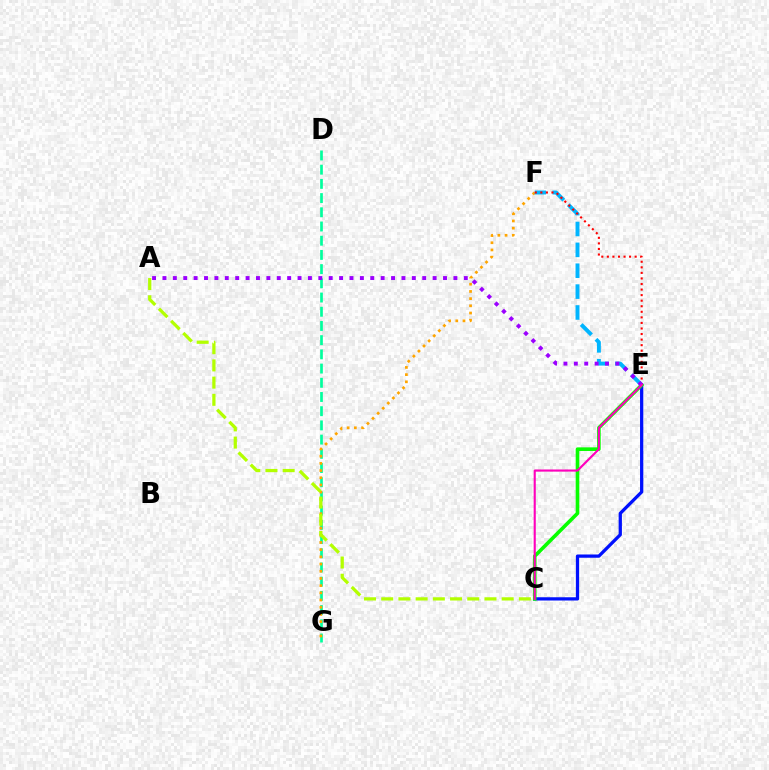{('D', 'G'): [{'color': '#00ff9d', 'line_style': 'dashed', 'thickness': 1.93}], ('F', 'G'): [{'color': '#ffa500', 'line_style': 'dotted', 'thickness': 1.95}], ('A', 'C'): [{'color': '#b3ff00', 'line_style': 'dashed', 'thickness': 2.34}], ('C', 'E'): [{'color': '#0010ff', 'line_style': 'solid', 'thickness': 2.35}, {'color': '#08ff00', 'line_style': 'solid', 'thickness': 2.6}, {'color': '#ff00bd', 'line_style': 'solid', 'thickness': 1.52}], ('E', 'F'): [{'color': '#00b5ff', 'line_style': 'dashed', 'thickness': 2.84}, {'color': '#ff0000', 'line_style': 'dotted', 'thickness': 1.51}], ('A', 'E'): [{'color': '#9b00ff', 'line_style': 'dotted', 'thickness': 2.82}]}